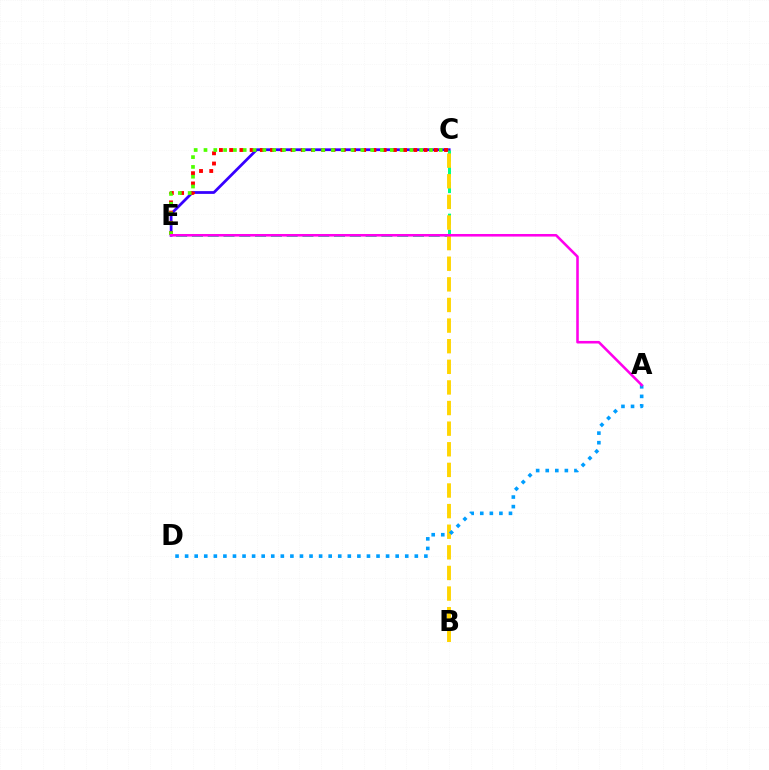{('C', 'E'): [{'color': '#3700ff', 'line_style': 'solid', 'thickness': 1.99}, {'color': '#00ff86', 'line_style': 'dashed', 'thickness': 2.14}, {'color': '#ff0000', 'line_style': 'dotted', 'thickness': 2.78}, {'color': '#4fff00', 'line_style': 'dotted', 'thickness': 2.66}], ('B', 'C'): [{'color': '#ffd500', 'line_style': 'dashed', 'thickness': 2.8}], ('A', 'D'): [{'color': '#009eff', 'line_style': 'dotted', 'thickness': 2.6}], ('A', 'E'): [{'color': '#ff00ed', 'line_style': 'solid', 'thickness': 1.85}]}